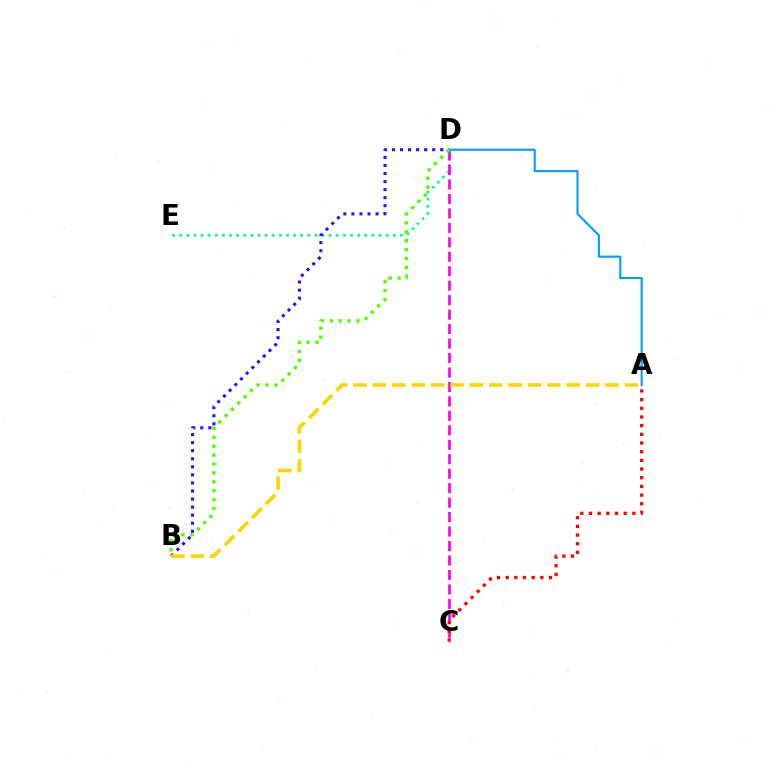{('D', 'E'): [{'color': '#00ff86', 'line_style': 'dotted', 'thickness': 1.93}], ('B', 'D'): [{'color': '#3700ff', 'line_style': 'dotted', 'thickness': 2.19}, {'color': '#4fff00', 'line_style': 'dotted', 'thickness': 2.42}], ('A', 'D'): [{'color': '#009eff', 'line_style': 'solid', 'thickness': 1.53}], ('C', 'D'): [{'color': '#ff00ed', 'line_style': 'dashed', 'thickness': 1.96}], ('A', 'C'): [{'color': '#ff0000', 'line_style': 'dotted', 'thickness': 2.36}], ('A', 'B'): [{'color': '#ffd500', 'line_style': 'dashed', 'thickness': 2.63}]}